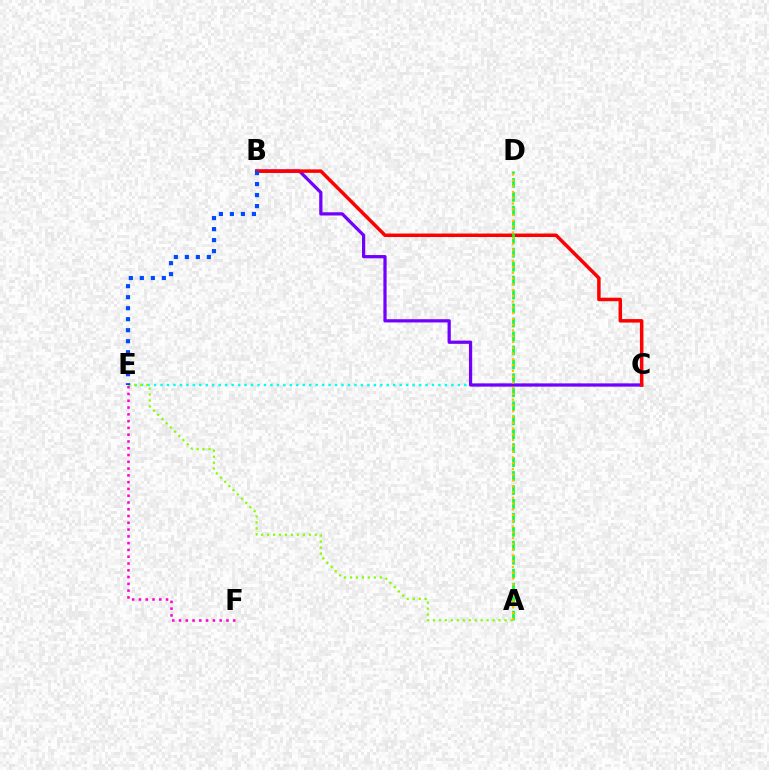{('C', 'E'): [{'color': '#00fff6', 'line_style': 'dotted', 'thickness': 1.76}], ('E', 'F'): [{'color': '#ff00cf', 'line_style': 'dotted', 'thickness': 1.84}], ('B', 'C'): [{'color': '#7200ff', 'line_style': 'solid', 'thickness': 2.33}, {'color': '#ff0000', 'line_style': 'solid', 'thickness': 2.51}], ('A', 'E'): [{'color': '#84ff00', 'line_style': 'dotted', 'thickness': 1.62}], ('A', 'D'): [{'color': '#00ff39', 'line_style': 'dashed', 'thickness': 1.9}, {'color': '#ffbd00', 'line_style': 'dotted', 'thickness': 1.57}], ('B', 'E'): [{'color': '#004bff', 'line_style': 'dotted', 'thickness': 2.99}]}